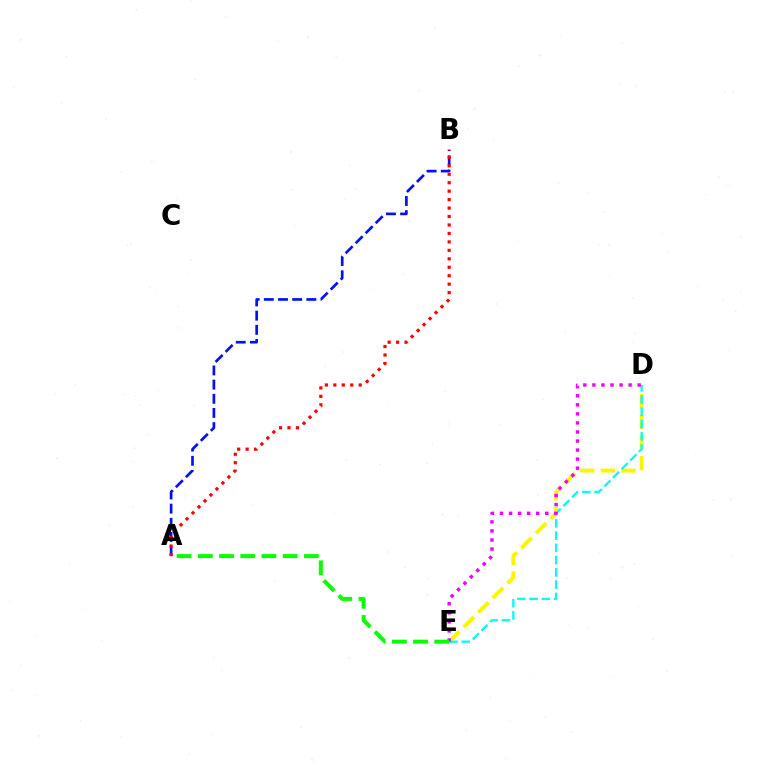{('A', 'B'): [{'color': '#0010ff', 'line_style': 'dashed', 'thickness': 1.93}, {'color': '#ff0000', 'line_style': 'dotted', 'thickness': 2.3}], ('D', 'E'): [{'color': '#fcf500', 'line_style': 'dashed', 'thickness': 2.8}, {'color': '#00fff6', 'line_style': 'dashed', 'thickness': 1.67}, {'color': '#ee00ff', 'line_style': 'dotted', 'thickness': 2.46}], ('A', 'E'): [{'color': '#08ff00', 'line_style': 'dashed', 'thickness': 2.88}]}